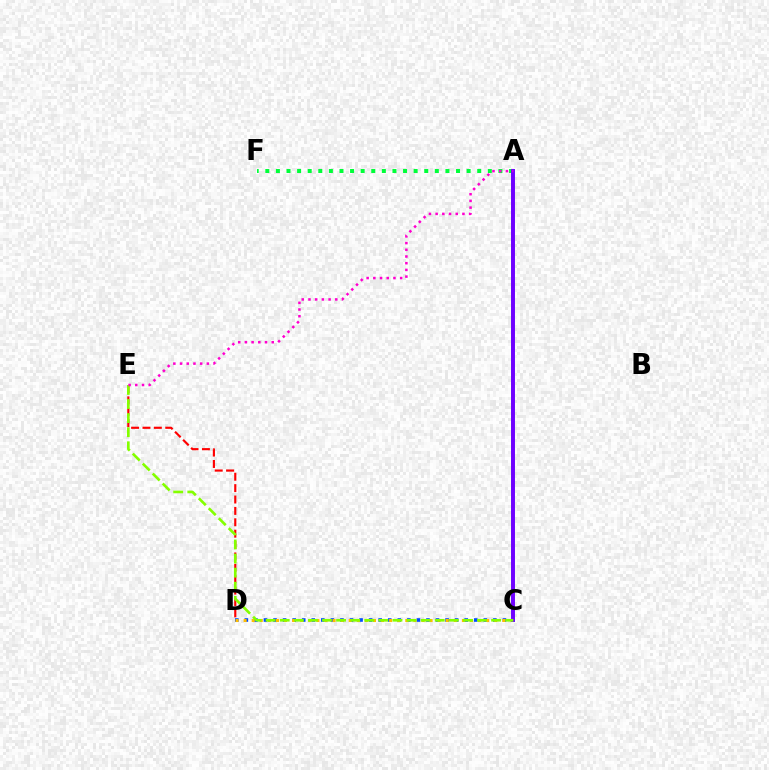{('C', 'D'): [{'color': '#004bff', 'line_style': 'dotted', 'thickness': 2.6}, {'color': '#ffbd00', 'line_style': 'dotted', 'thickness': 2.2}], ('A', 'C'): [{'color': '#00fff6', 'line_style': 'solid', 'thickness': 2.82}, {'color': '#7200ff', 'line_style': 'solid', 'thickness': 2.82}], ('D', 'E'): [{'color': '#ff0000', 'line_style': 'dashed', 'thickness': 1.55}], ('A', 'F'): [{'color': '#00ff39', 'line_style': 'dotted', 'thickness': 2.88}], ('C', 'E'): [{'color': '#84ff00', 'line_style': 'dashed', 'thickness': 1.91}], ('A', 'E'): [{'color': '#ff00cf', 'line_style': 'dotted', 'thickness': 1.82}]}